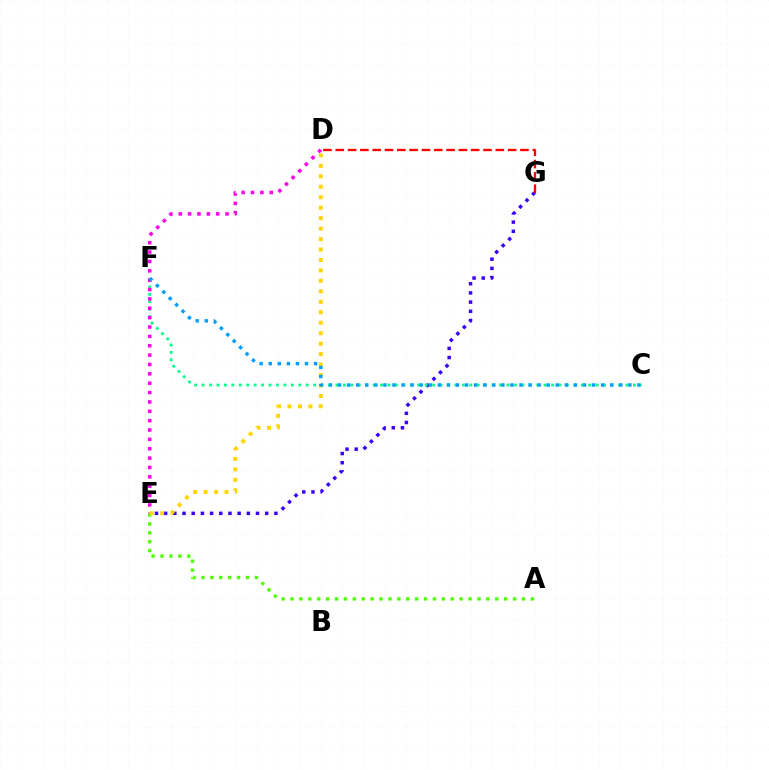{('E', 'G'): [{'color': '#3700ff', 'line_style': 'dotted', 'thickness': 2.5}], ('C', 'F'): [{'color': '#00ff86', 'line_style': 'dotted', 'thickness': 2.02}, {'color': '#009eff', 'line_style': 'dotted', 'thickness': 2.46}], ('A', 'E'): [{'color': '#4fff00', 'line_style': 'dotted', 'thickness': 2.42}], ('D', 'E'): [{'color': '#ff00ed', 'line_style': 'dotted', 'thickness': 2.54}, {'color': '#ffd500', 'line_style': 'dotted', 'thickness': 2.84}], ('D', 'G'): [{'color': '#ff0000', 'line_style': 'dashed', 'thickness': 1.67}]}